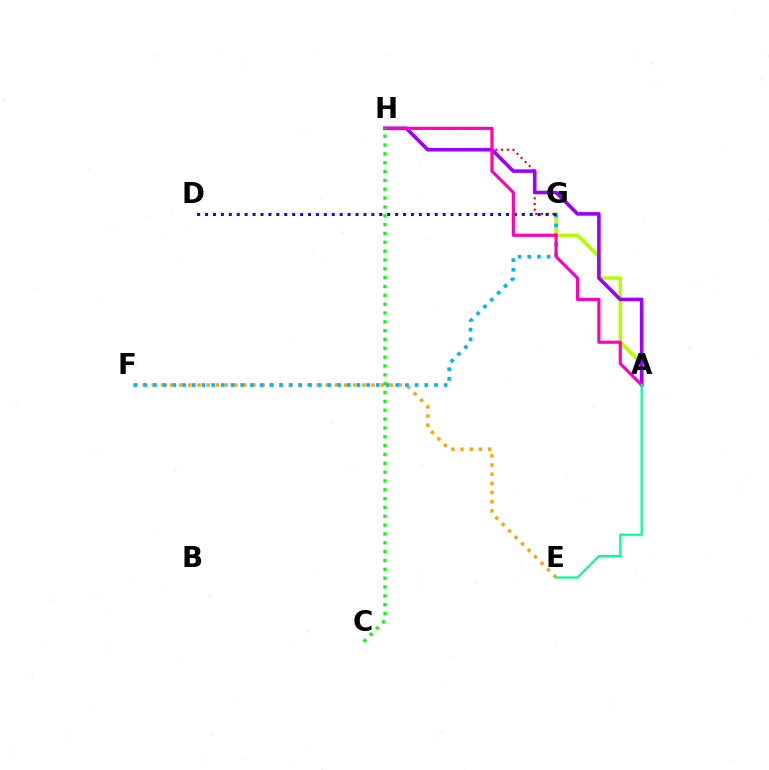{('A', 'G'): [{'color': '#b3ff00', 'line_style': 'solid', 'thickness': 2.51}], ('E', 'F'): [{'color': '#ffa500', 'line_style': 'dotted', 'thickness': 2.49}], ('F', 'G'): [{'color': '#00b5ff', 'line_style': 'dotted', 'thickness': 2.63}], ('G', 'H'): [{'color': '#ff0000', 'line_style': 'dotted', 'thickness': 1.55}], ('A', 'H'): [{'color': '#9b00ff', 'line_style': 'solid', 'thickness': 2.6}, {'color': '#ff00bd', 'line_style': 'solid', 'thickness': 2.28}], ('D', 'G'): [{'color': '#0010ff', 'line_style': 'dotted', 'thickness': 2.15}], ('C', 'H'): [{'color': '#08ff00', 'line_style': 'dotted', 'thickness': 2.4}], ('A', 'E'): [{'color': '#00ff9d', 'line_style': 'solid', 'thickness': 1.61}]}